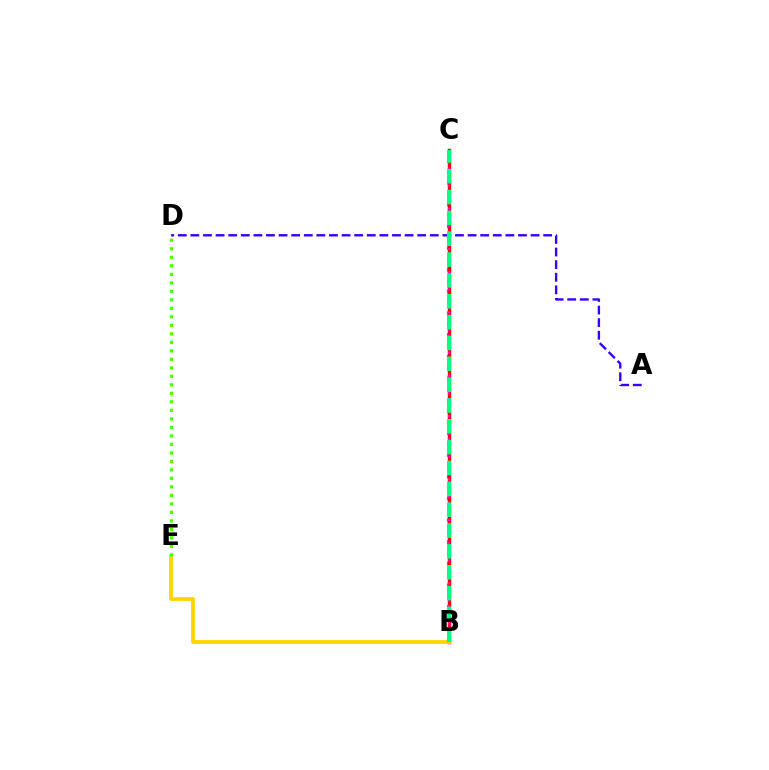{('B', 'C'): [{'color': '#009eff', 'line_style': 'dotted', 'thickness': 2.96}, {'color': '#ff0000', 'line_style': 'solid', 'thickness': 2.46}, {'color': '#ff00ed', 'line_style': 'dotted', 'thickness': 1.57}, {'color': '#00ff86', 'line_style': 'dashed', 'thickness': 2.83}], ('A', 'D'): [{'color': '#3700ff', 'line_style': 'dashed', 'thickness': 1.71}], ('B', 'E'): [{'color': '#ffd500', 'line_style': 'solid', 'thickness': 2.75}], ('D', 'E'): [{'color': '#4fff00', 'line_style': 'dotted', 'thickness': 2.31}]}